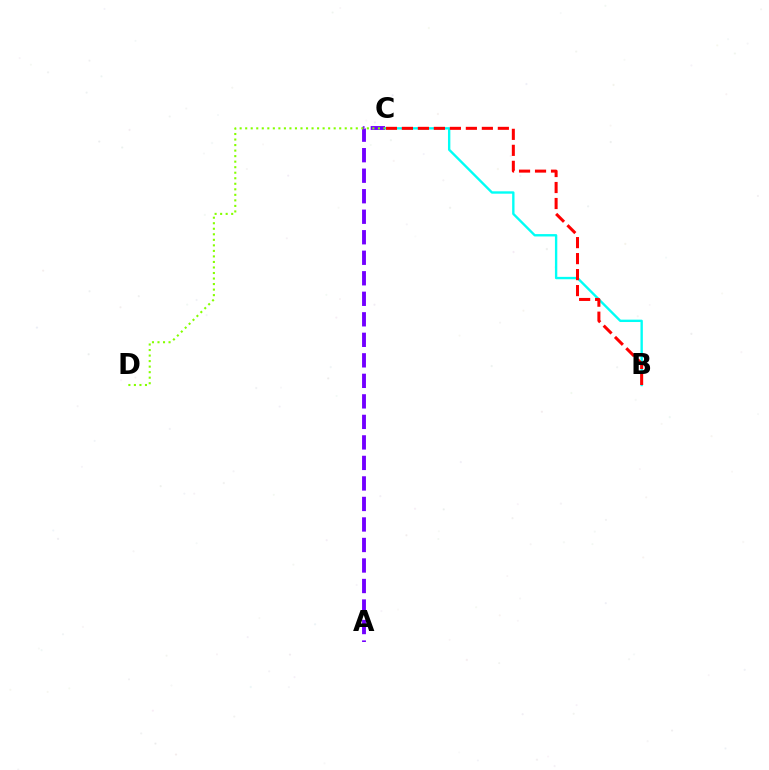{('B', 'C'): [{'color': '#00fff6', 'line_style': 'solid', 'thickness': 1.71}, {'color': '#ff0000', 'line_style': 'dashed', 'thickness': 2.17}], ('A', 'C'): [{'color': '#7200ff', 'line_style': 'dashed', 'thickness': 2.79}], ('C', 'D'): [{'color': '#84ff00', 'line_style': 'dotted', 'thickness': 1.5}]}